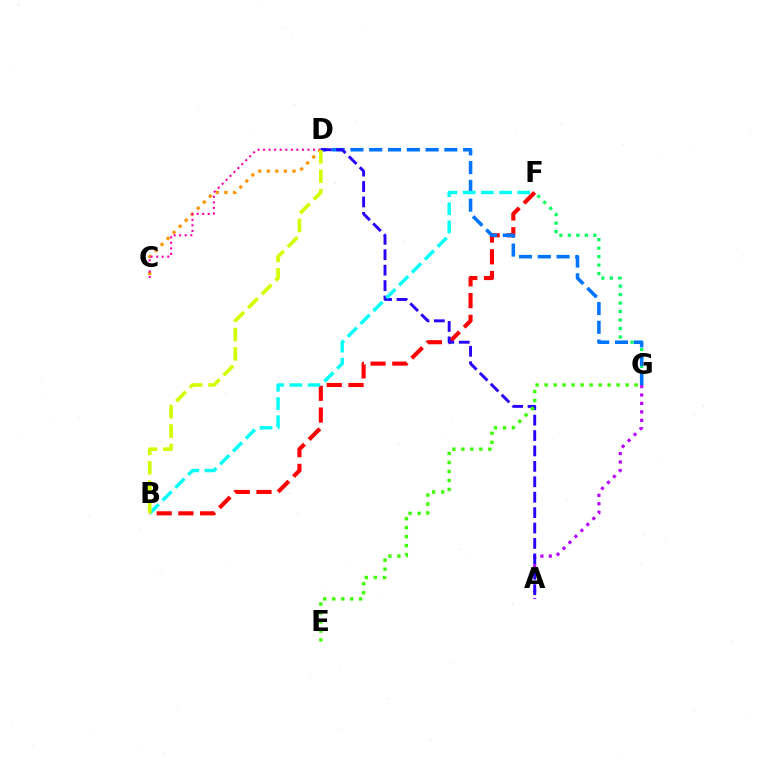{('C', 'D'): [{'color': '#ff9400', 'line_style': 'dotted', 'thickness': 2.32}, {'color': '#ff00ac', 'line_style': 'dotted', 'thickness': 1.51}], ('F', 'G'): [{'color': '#00ff5c', 'line_style': 'dotted', 'thickness': 2.3}], ('A', 'G'): [{'color': '#b900ff', 'line_style': 'dotted', 'thickness': 2.29}], ('B', 'F'): [{'color': '#ff0000', 'line_style': 'dashed', 'thickness': 2.95}, {'color': '#00fff6', 'line_style': 'dashed', 'thickness': 2.47}], ('D', 'G'): [{'color': '#0074ff', 'line_style': 'dashed', 'thickness': 2.55}], ('A', 'D'): [{'color': '#2500ff', 'line_style': 'dashed', 'thickness': 2.09}], ('B', 'D'): [{'color': '#d1ff00', 'line_style': 'dashed', 'thickness': 2.63}], ('E', 'G'): [{'color': '#3dff00', 'line_style': 'dotted', 'thickness': 2.44}]}